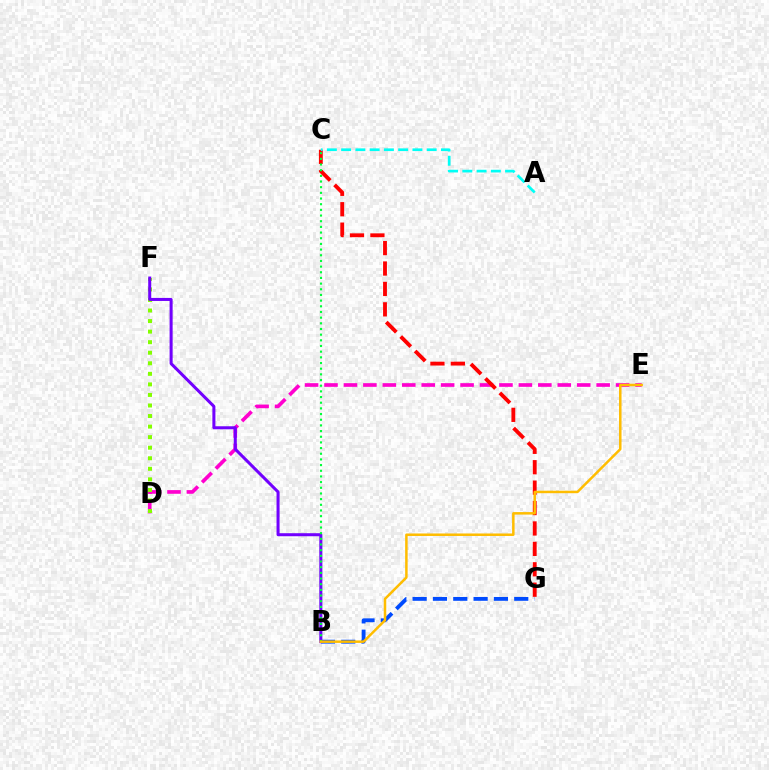{('B', 'G'): [{'color': '#004bff', 'line_style': 'dashed', 'thickness': 2.76}], ('D', 'E'): [{'color': '#ff00cf', 'line_style': 'dashed', 'thickness': 2.64}], ('C', 'G'): [{'color': '#ff0000', 'line_style': 'dashed', 'thickness': 2.77}], ('D', 'F'): [{'color': '#84ff00', 'line_style': 'dotted', 'thickness': 2.87}], ('B', 'F'): [{'color': '#7200ff', 'line_style': 'solid', 'thickness': 2.18}], ('B', 'C'): [{'color': '#00ff39', 'line_style': 'dotted', 'thickness': 1.54}], ('B', 'E'): [{'color': '#ffbd00', 'line_style': 'solid', 'thickness': 1.8}], ('A', 'C'): [{'color': '#00fff6', 'line_style': 'dashed', 'thickness': 1.94}]}